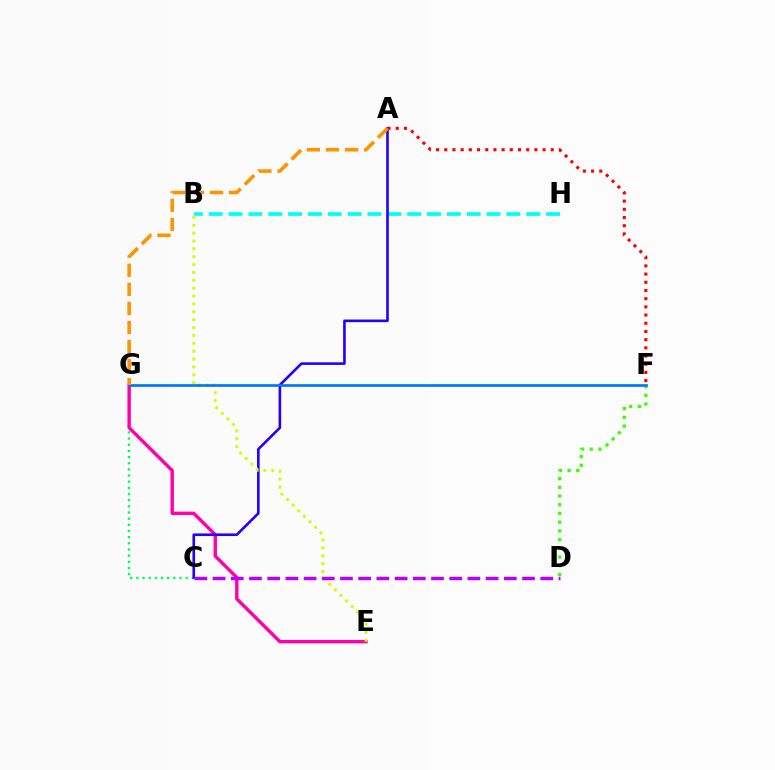{('B', 'H'): [{'color': '#00fff6', 'line_style': 'dashed', 'thickness': 2.7}], ('D', 'F'): [{'color': '#3dff00', 'line_style': 'dotted', 'thickness': 2.37}], ('C', 'G'): [{'color': '#00ff5c', 'line_style': 'dotted', 'thickness': 1.67}], ('E', 'G'): [{'color': '#ff00ac', 'line_style': 'solid', 'thickness': 2.44}], ('A', 'C'): [{'color': '#2500ff', 'line_style': 'solid', 'thickness': 1.89}], ('B', 'E'): [{'color': '#d1ff00', 'line_style': 'dotted', 'thickness': 2.14}], ('F', 'G'): [{'color': '#0074ff', 'line_style': 'solid', 'thickness': 1.92}], ('C', 'D'): [{'color': '#b900ff', 'line_style': 'dashed', 'thickness': 2.47}], ('A', 'F'): [{'color': '#ff0000', 'line_style': 'dotted', 'thickness': 2.23}], ('A', 'G'): [{'color': '#ff9400', 'line_style': 'dashed', 'thickness': 2.59}]}